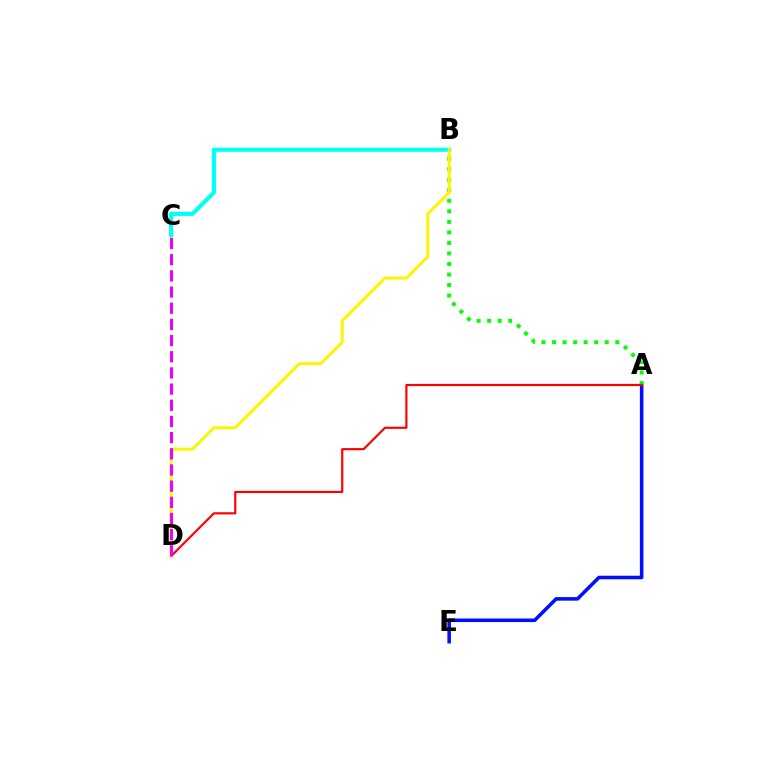{('A', 'E'): [{'color': '#0010ff', 'line_style': 'solid', 'thickness': 2.57}], ('A', 'B'): [{'color': '#08ff00', 'line_style': 'dotted', 'thickness': 2.86}], ('A', 'D'): [{'color': '#ff0000', 'line_style': 'solid', 'thickness': 1.56}], ('B', 'C'): [{'color': '#00fff6', 'line_style': 'solid', 'thickness': 2.95}], ('B', 'D'): [{'color': '#fcf500', 'line_style': 'solid', 'thickness': 2.13}], ('C', 'D'): [{'color': '#ee00ff', 'line_style': 'dashed', 'thickness': 2.2}]}